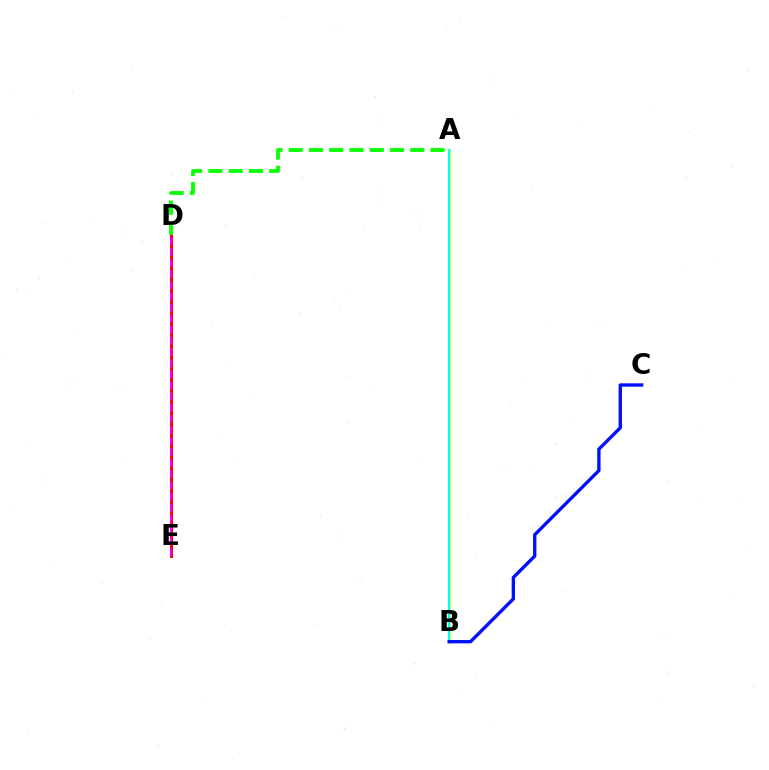{('A', 'B'): [{'color': '#fcf500', 'line_style': 'solid', 'thickness': 2.06}, {'color': '#00fff6', 'line_style': 'solid', 'thickness': 1.6}], ('D', 'E'): [{'color': '#ff0000', 'line_style': 'solid', 'thickness': 2.16}, {'color': '#ee00ff', 'line_style': 'dashed', 'thickness': 1.51}], ('A', 'D'): [{'color': '#08ff00', 'line_style': 'dashed', 'thickness': 2.75}], ('B', 'C'): [{'color': '#0010ff', 'line_style': 'solid', 'thickness': 2.41}]}